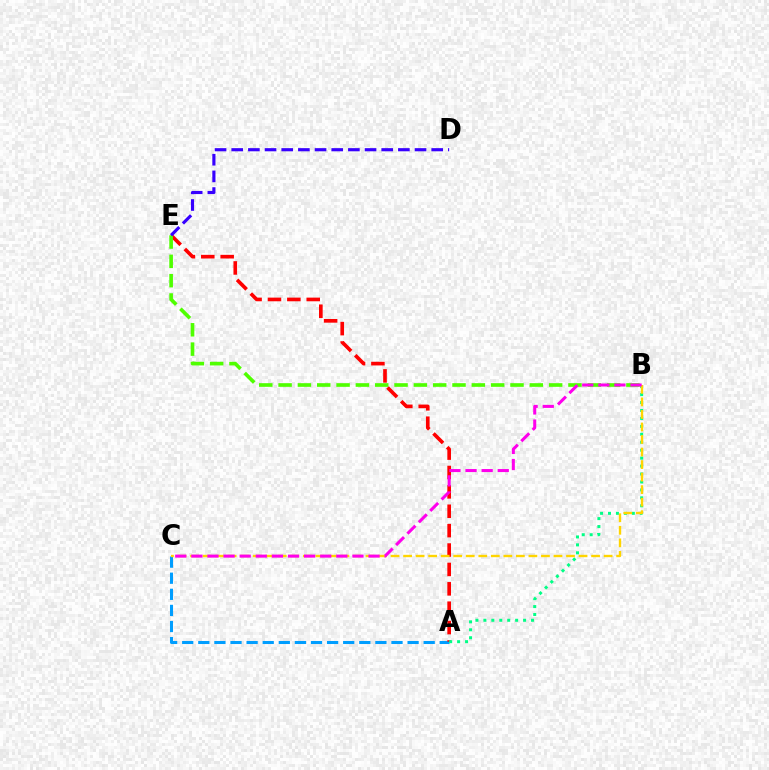{('A', 'C'): [{'color': '#009eff', 'line_style': 'dashed', 'thickness': 2.19}], ('A', 'E'): [{'color': '#ff0000', 'line_style': 'dashed', 'thickness': 2.63}], ('A', 'B'): [{'color': '#00ff86', 'line_style': 'dotted', 'thickness': 2.16}], ('B', 'E'): [{'color': '#4fff00', 'line_style': 'dashed', 'thickness': 2.63}], ('B', 'C'): [{'color': '#ffd500', 'line_style': 'dashed', 'thickness': 1.7}, {'color': '#ff00ed', 'line_style': 'dashed', 'thickness': 2.19}], ('D', 'E'): [{'color': '#3700ff', 'line_style': 'dashed', 'thickness': 2.26}]}